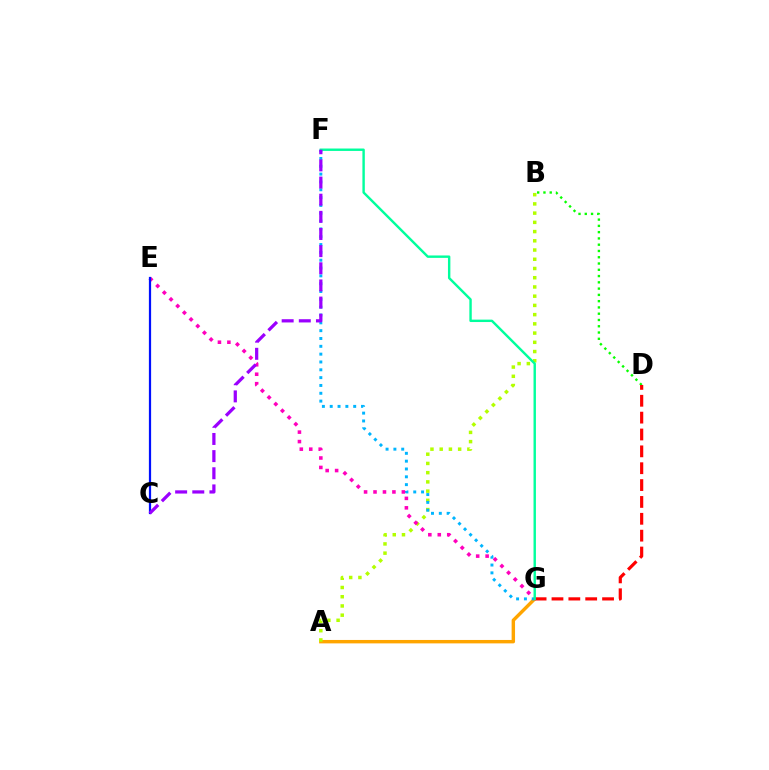{('B', 'D'): [{'color': '#08ff00', 'line_style': 'dotted', 'thickness': 1.7}], ('A', 'G'): [{'color': '#ffa500', 'line_style': 'solid', 'thickness': 2.46}], ('D', 'G'): [{'color': '#ff0000', 'line_style': 'dashed', 'thickness': 2.29}], ('A', 'B'): [{'color': '#b3ff00', 'line_style': 'dotted', 'thickness': 2.51}], ('F', 'G'): [{'color': '#00b5ff', 'line_style': 'dotted', 'thickness': 2.13}, {'color': '#00ff9d', 'line_style': 'solid', 'thickness': 1.74}], ('E', 'G'): [{'color': '#ff00bd', 'line_style': 'dotted', 'thickness': 2.57}], ('C', 'E'): [{'color': '#0010ff', 'line_style': 'solid', 'thickness': 1.6}], ('C', 'F'): [{'color': '#9b00ff', 'line_style': 'dashed', 'thickness': 2.33}]}